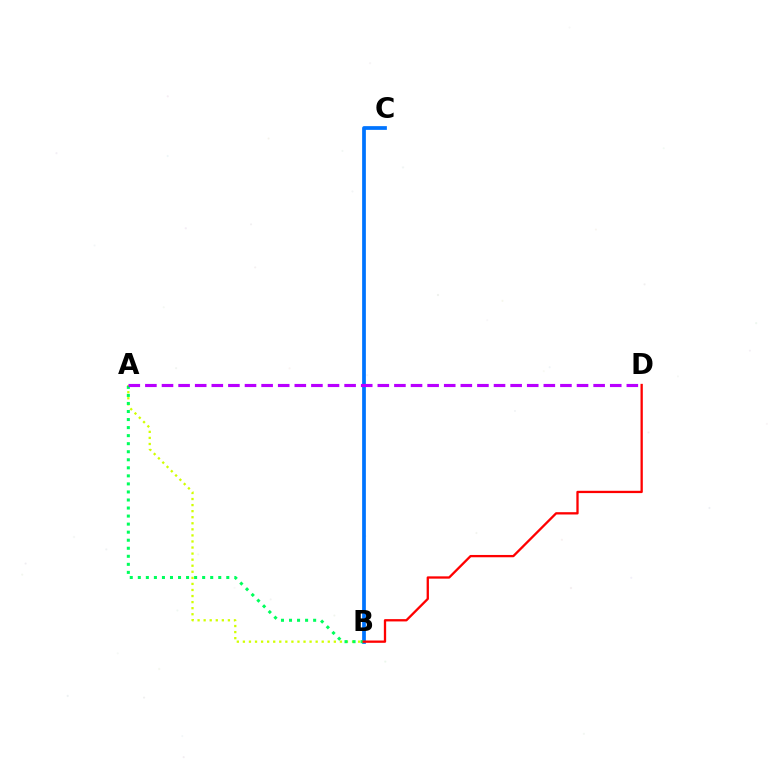{('A', 'B'): [{'color': '#d1ff00', 'line_style': 'dotted', 'thickness': 1.65}, {'color': '#00ff5c', 'line_style': 'dotted', 'thickness': 2.19}], ('B', 'C'): [{'color': '#0074ff', 'line_style': 'solid', 'thickness': 2.69}], ('B', 'D'): [{'color': '#ff0000', 'line_style': 'solid', 'thickness': 1.66}], ('A', 'D'): [{'color': '#b900ff', 'line_style': 'dashed', 'thickness': 2.26}]}